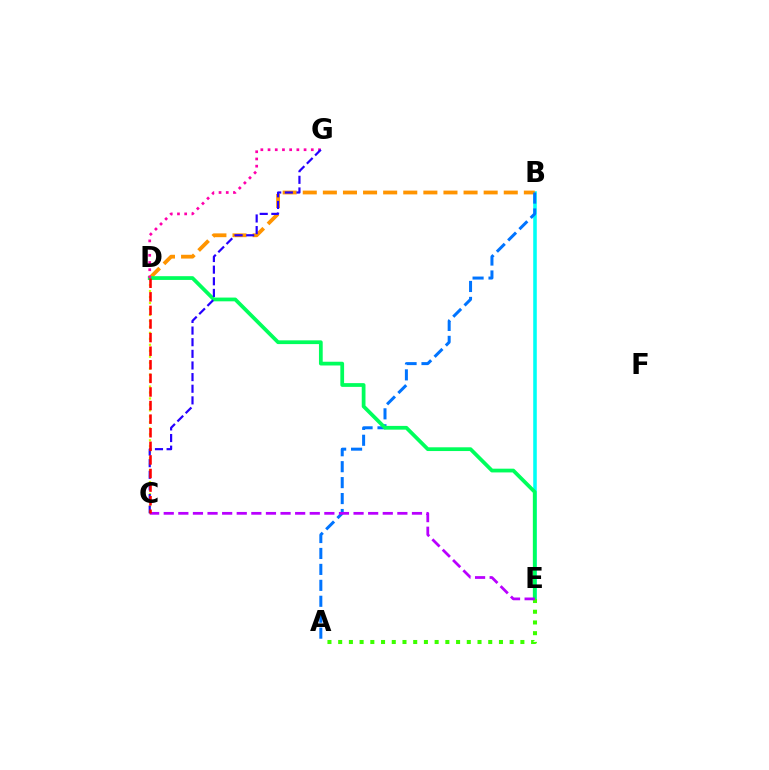{('B', 'E'): [{'color': '#00fff6', 'line_style': 'solid', 'thickness': 2.57}], ('B', 'D'): [{'color': '#ff9400', 'line_style': 'dashed', 'thickness': 2.73}], ('A', 'B'): [{'color': '#0074ff', 'line_style': 'dashed', 'thickness': 2.17}], ('C', 'D'): [{'color': '#d1ff00', 'line_style': 'dotted', 'thickness': 1.62}, {'color': '#ff0000', 'line_style': 'dashed', 'thickness': 1.85}], ('D', 'E'): [{'color': '#00ff5c', 'line_style': 'solid', 'thickness': 2.7}], ('A', 'E'): [{'color': '#3dff00', 'line_style': 'dotted', 'thickness': 2.91}], ('D', 'G'): [{'color': '#ff00ac', 'line_style': 'dotted', 'thickness': 1.96}], ('C', 'E'): [{'color': '#b900ff', 'line_style': 'dashed', 'thickness': 1.98}], ('C', 'G'): [{'color': '#2500ff', 'line_style': 'dashed', 'thickness': 1.58}]}